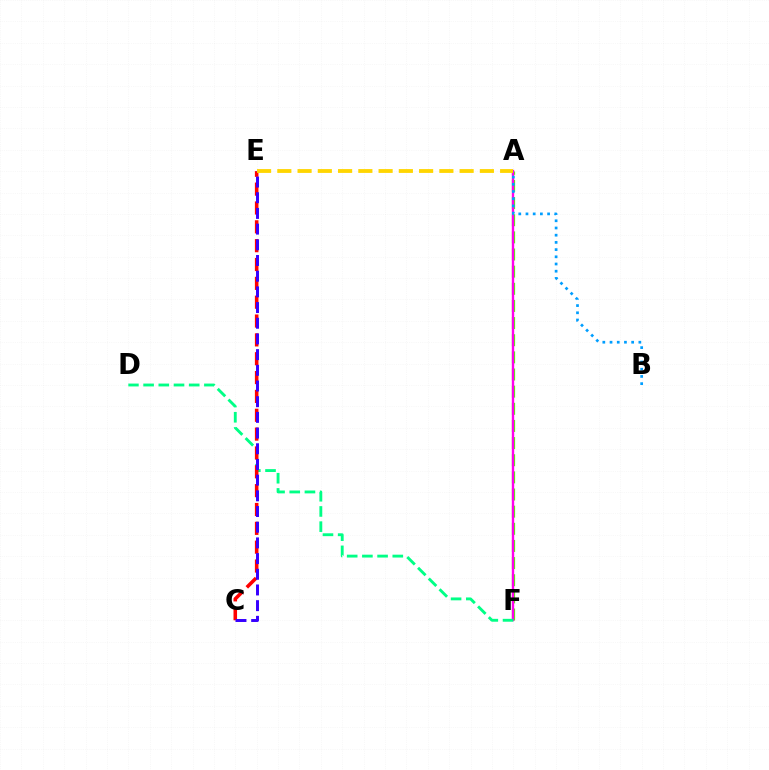{('A', 'F'): [{'color': '#4fff00', 'line_style': 'dashed', 'thickness': 2.33}, {'color': '#ff00ed', 'line_style': 'solid', 'thickness': 1.71}], ('D', 'F'): [{'color': '#00ff86', 'line_style': 'dashed', 'thickness': 2.07}], ('C', 'E'): [{'color': '#ff0000', 'line_style': 'dashed', 'thickness': 2.56}, {'color': '#3700ff', 'line_style': 'dashed', 'thickness': 2.13}], ('A', 'B'): [{'color': '#009eff', 'line_style': 'dotted', 'thickness': 1.96}], ('A', 'E'): [{'color': '#ffd500', 'line_style': 'dashed', 'thickness': 2.75}]}